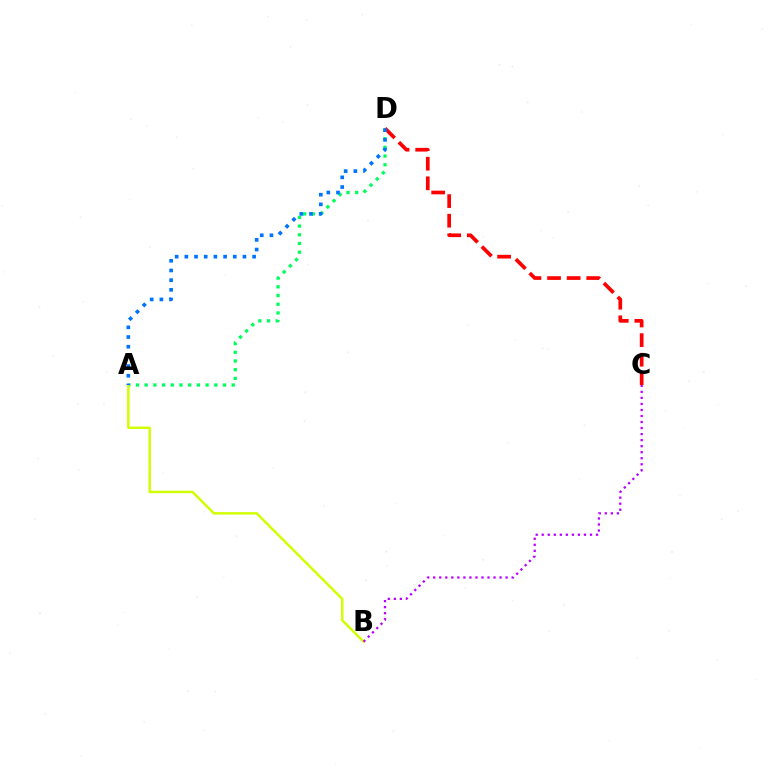{('A', 'D'): [{'color': '#00ff5c', 'line_style': 'dotted', 'thickness': 2.36}, {'color': '#0074ff', 'line_style': 'dotted', 'thickness': 2.63}], ('A', 'B'): [{'color': '#d1ff00', 'line_style': 'solid', 'thickness': 1.78}], ('B', 'C'): [{'color': '#b900ff', 'line_style': 'dotted', 'thickness': 1.64}], ('C', 'D'): [{'color': '#ff0000', 'line_style': 'dashed', 'thickness': 2.66}]}